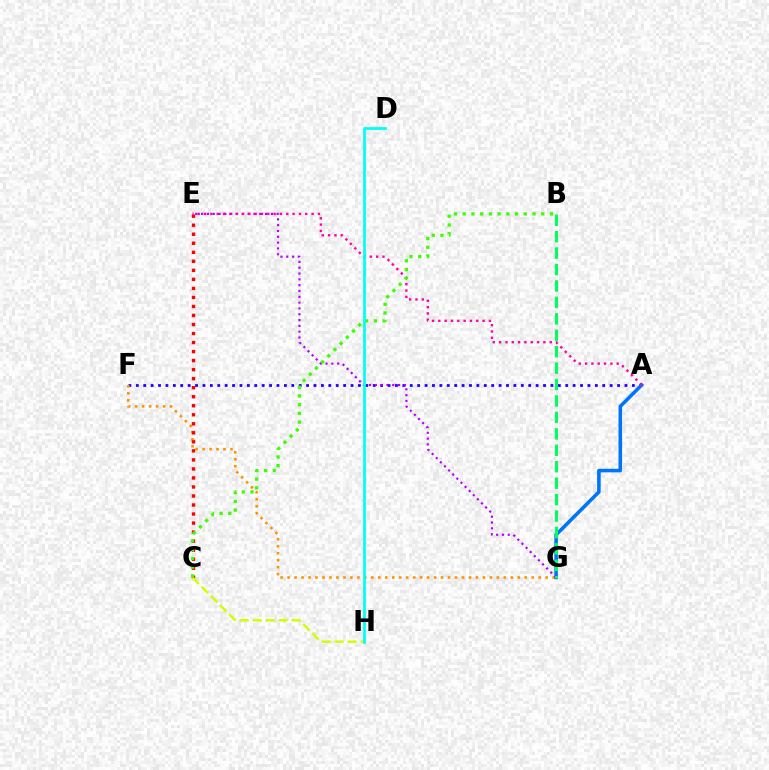{('A', 'F'): [{'color': '#2500ff', 'line_style': 'dotted', 'thickness': 2.01}], ('F', 'G'): [{'color': '#ff9400', 'line_style': 'dotted', 'thickness': 1.9}], ('A', 'G'): [{'color': '#0074ff', 'line_style': 'solid', 'thickness': 2.57}], ('C', 'E'): [{'color': '#ff0000', 'line_style': 'dotted', 'thickness': 2.45}], ('C', 'H'): [{'color': '#d1ff00', 'line_style': 'dashed', 'thickness': 1.76}], ('E', 'G'): [{'color': '#b900ff', 'line_style': 'dotted', 'thickness': 1.58}], ('A', 'E'): [{'color': '#ff00ac', 'line_style': 'dotted', 'thickness': 1.72}], ('B', 'G'): [{'color': '#00ff5c', 'line_style': 'dashed', 'thickness': 2.23}], ('B', 'C'): [{'color': '#3dff00', 'line_style': 'dotted', 'thickness': 2.37}], ('D', 'H'): [{'color': '#00fff6', 'line_style': 'solid', 'thickness': 1.98}]}